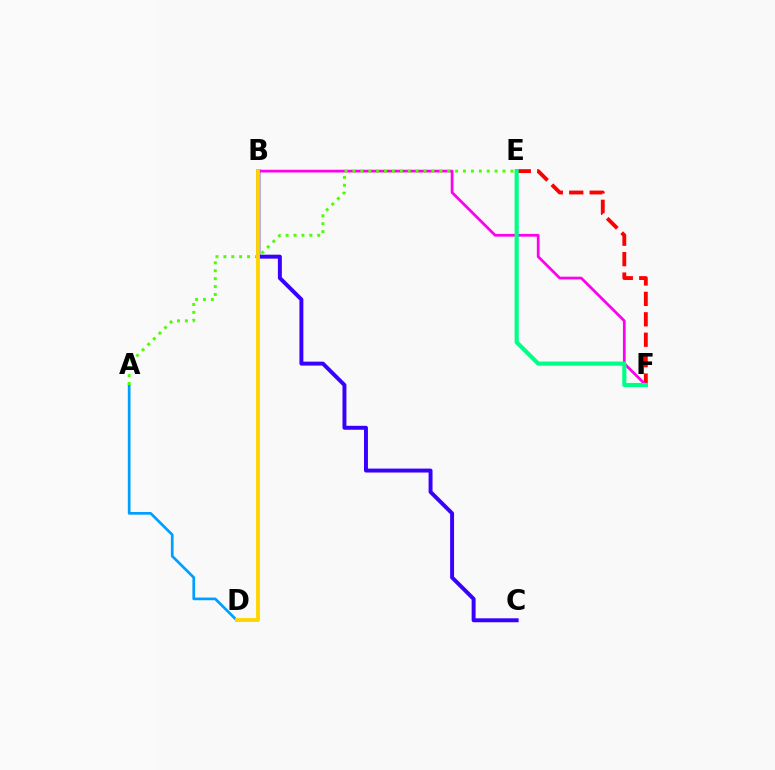{('A', 'D'): [{'color': '#009eff', 'line_style': 'solid', 'thickness': 1.94}], ('B', 'C'): [{'color': '#3700ff', 'line_style': 'solid', 'thickness': 2.84}], ('E', 'F'): [{'color': '#ff0000', 'line_style': 'dashed', 'thickness': 2.77}, {'color': '#00ff86', 'line_style': 'solid', 'thickness': 2.98}], ('B', 'F'): [{'color': '#ff00ed', 'line_style': 'solid', 'thickness': 1.97}], ('A', 'E'): [{'color': '#4fff00', 'line_style': 'dotted', 'thickness': 2.15}], ('B', 'D'): [{'color': '#ffd500', 'line_style': 'solid', 'thickness': 2.78}]}